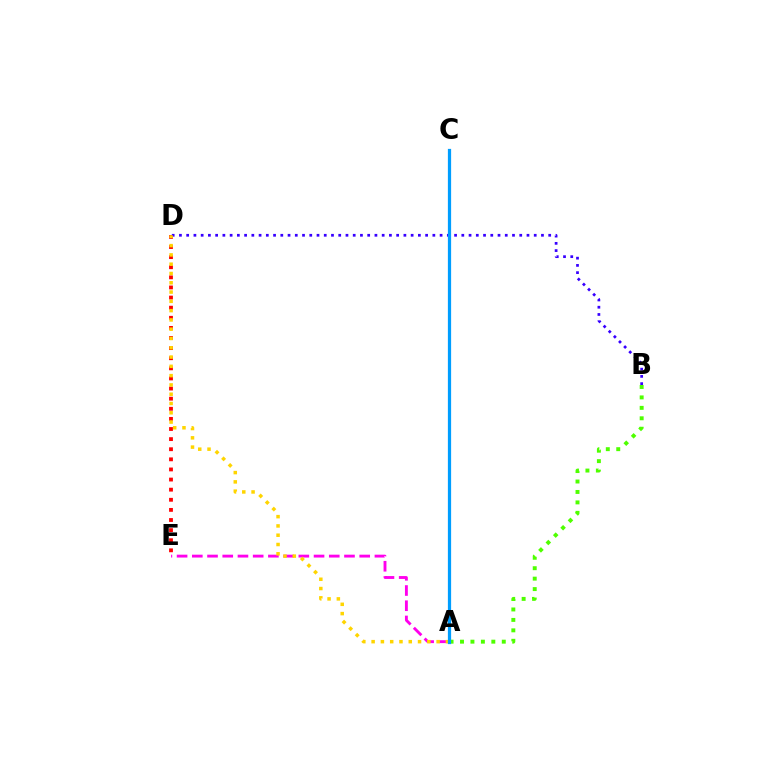{('D', 'E'): [{'color': '#ff0000', 'line_style': 'dotted', 'thickness': 2.75}], ('B', 'D'): [{'color': '#3700ff', 'line_style': 'dotted', 'thickness': 1.97}], ('A', 'E'): [{'color': '#ff00ed', 'line_style': 'dashed', 'thickness': 2.07}], ('A', 'D'): [{'color': '#ffd500', 'line_style': 'dotted', 'thickness': 2.52}], ('A', 'B'): [{'color': '#4fff00', 'line_style': 'dotted', 'thickness': 2.84}], ('A', 'C'): [{'color': '#00ff86', 'line_style': 'solid', 'thickness': 1.86}, {'color': '#009eff', 'line_style': 'solid', 'thickness': 2.33}]}